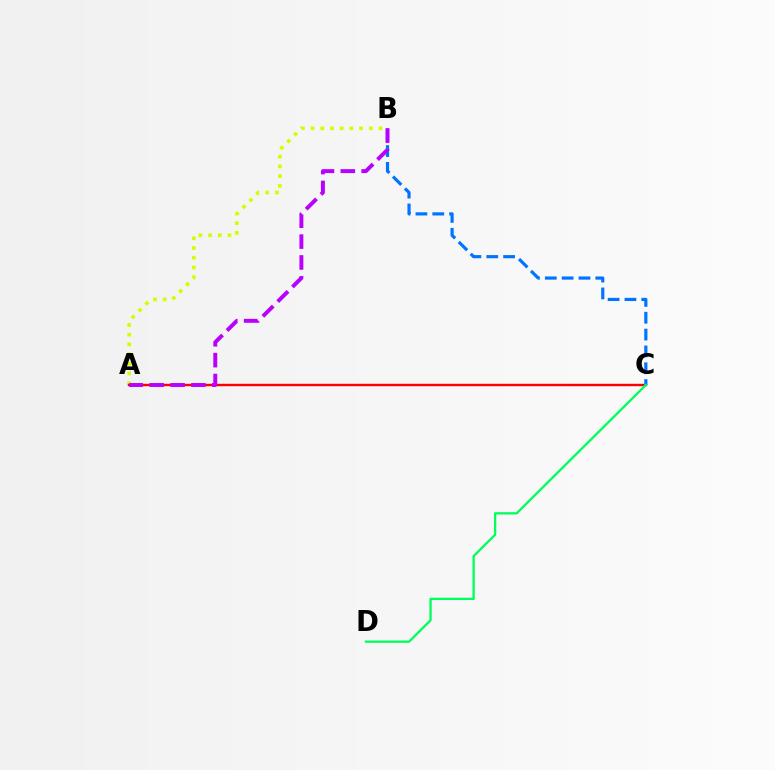{('A', 'B'): [{'color': '#d1ff00', 'line_style': 'dotted', 'thickness': 2.64}, {'color': '#b900ff', 'line_style': 'dashed', 'thickness': 2.83}], ('A', 'C'): [{'color': '#ff0000', 'line_style': 'solid', 'thickness': 1.73}], ('B', 'C'): [{'color': '#0074ff', 'line_style': 'dashed', 'thickness': 2.29}], ('C', 'D'): [{'color': '#00ff5c', 'line_style': 'solid', 'thickness': 1.66}]}